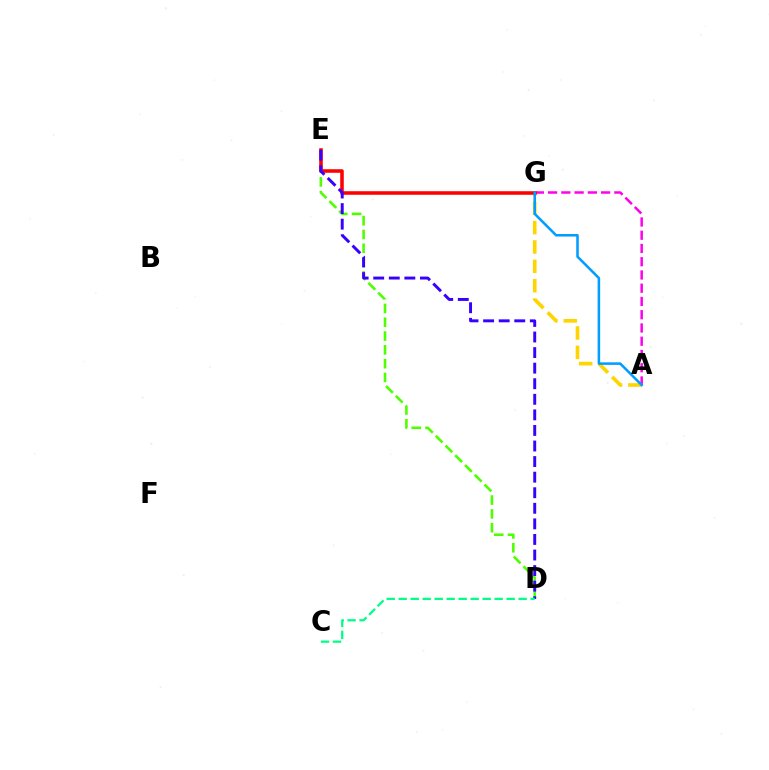{('A', 'G'): [{'color': '#ffd500', 'line_style': 'dashed', 'thickness': 2.63}, {'color': '#ff00ed', 'line_style': 'dashed', 'thickness': 1.8}, {'color': '#009eff', 'line_style': 'solid', 'thickness': 1.83}], ('D', 'E'): [{'color': '#4fff00', 'line_style': 'dashed', 'thickness': 1.88}, {'color': '#3700ff', 'line_style': 'dashed', 'thickness': 2.12}], ('E', 'G'): [{'color': '#ff0000', 'line_style': 'solid', 'thickness': 2.55}], ('C', 'D'): [{'color': '#00ff86', 'line_style': 'dashed', 'thickness': 1.63}]}